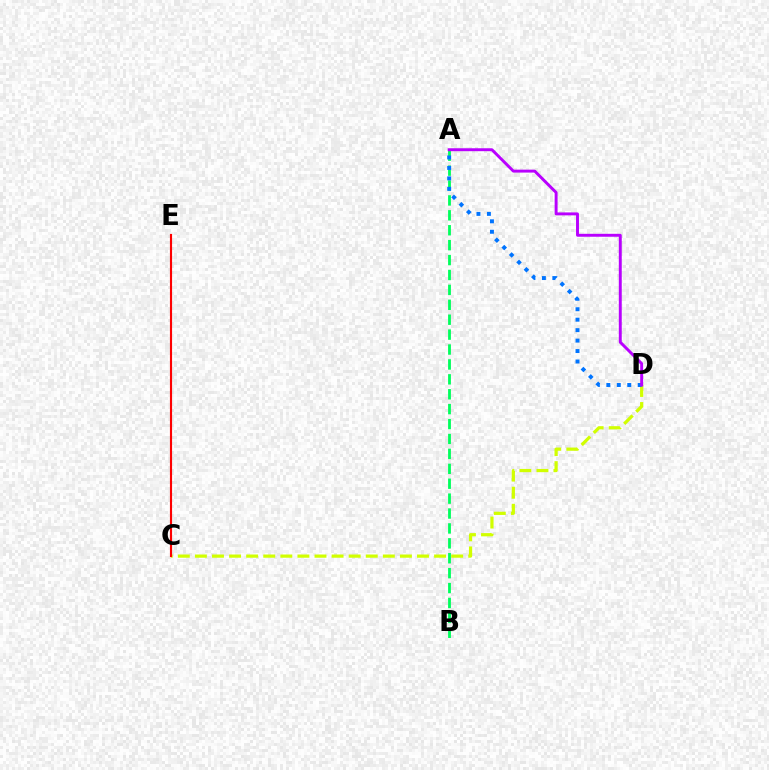{('C', 'D'): [{'color': '#d1ff00', 'line_style': 'dashed', 'thickness': 2.32}], ('C', 'E'): [{'color': '#ff0000', 'line_style': 'solid', 'thickness': 1.54}], ('A', 'B'): [{'color': '#00ff5c', 'line_style': 'dashed', 'thickness': 2.03}], ('A', 'D'): [{'color': '#0074ff', 'line_style': 'dotted', 'thickness': 2.84}, {'color': '#b900ff', 'line_style': 'solid', 'thickness': 2.11}]}